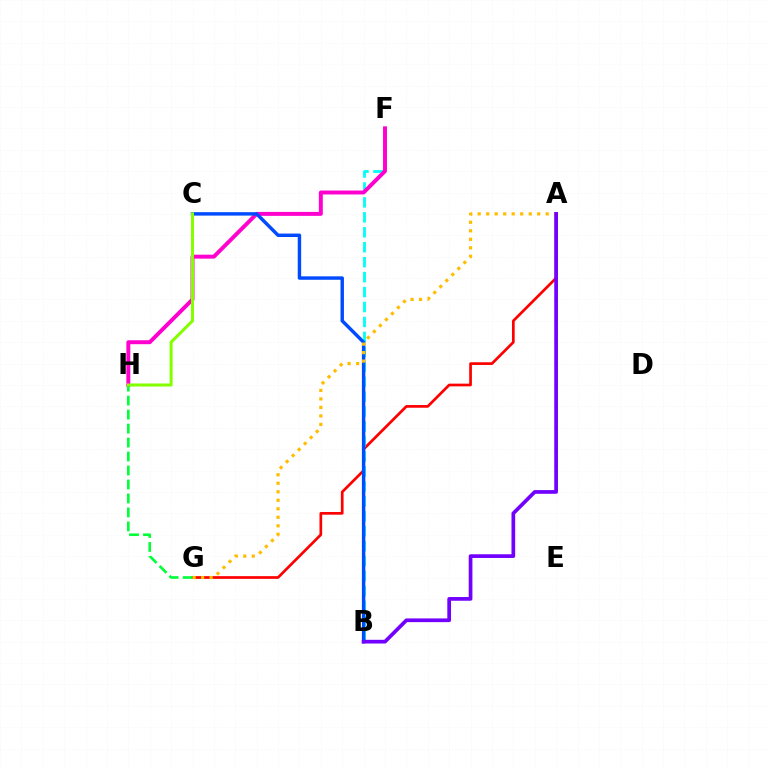{('A', 'G'): [{'color': '#ff0000', 'line_style': 'solid', 'thickness': 1.95}, {'color': '#ffbd00', 'line_style': 'dotted', 'thickness': 2.31}], ('B', 'F'): [{'color': '#00fff6', 'line_style': 'dashed', 'thickness': 2.03}], ('F', 'H'): [{'color': '#ff00cf', 'line_style': 'solid', 'thickness': 2.84}], ('B', 'C'): [{'color': '#004bff', 'line_style': 'solid', 'thickness': 2.48}], ('G', 'H'): [{'color': '#00ff39', 'line_style': 'dashed', 'thickness': 1.9}], ('C', 'H'): [{'color': '#84ff00', 'line_style': 'solid', 'thickness': 2.19}], ('A', 'B'): [{'color': '#7200ff', 'line_style': 'solid', 'thickness': 2.67}]}